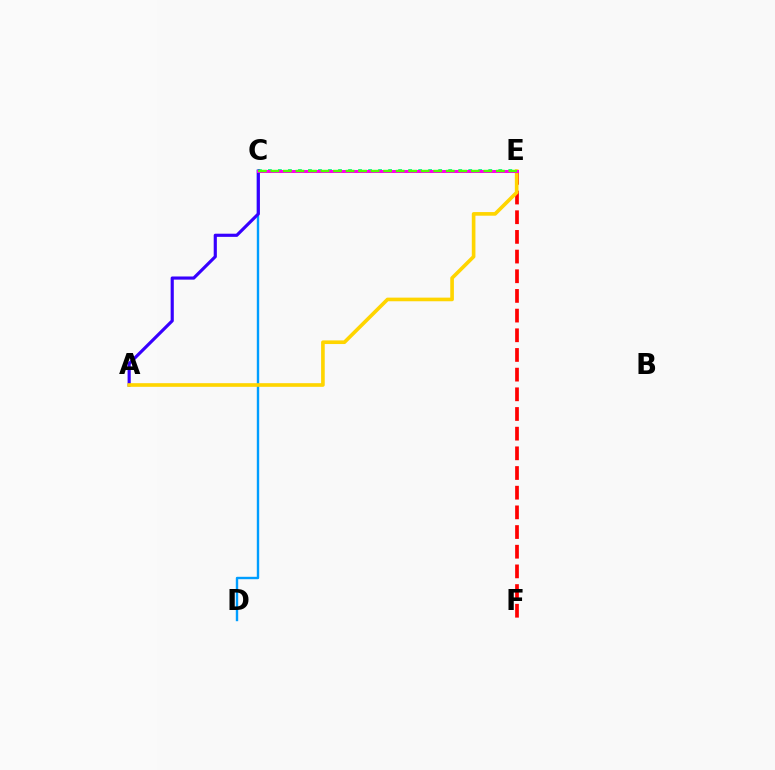{('C', 'E'): [{'color': '#00ff86', 'line_style': 'dotted', 'thickness': 2.72}, {'color': '#ff00ed', 'line_style': 'solid', 'thickness': 2.17}, {'color': '#4fff00', 'line_style': 'dashed', 'thickness': 1.7}], ('E', 'F'): [{'color': '#ff0000', 'line_style': 'dashed', 'thickness': 2.67}], ('C', 'D'): [{'color': '#009eff', 'line_style': 'solid', 'thickness': 1.73}], ('A', 'C'): [{'color': '#3700ff', 'line_style': 'solid', 'thickness': 2.27}], ('A', 'E'): [{'color': '#ffd500', 'line_style': 'solid', 'thickness': 2.62}]}